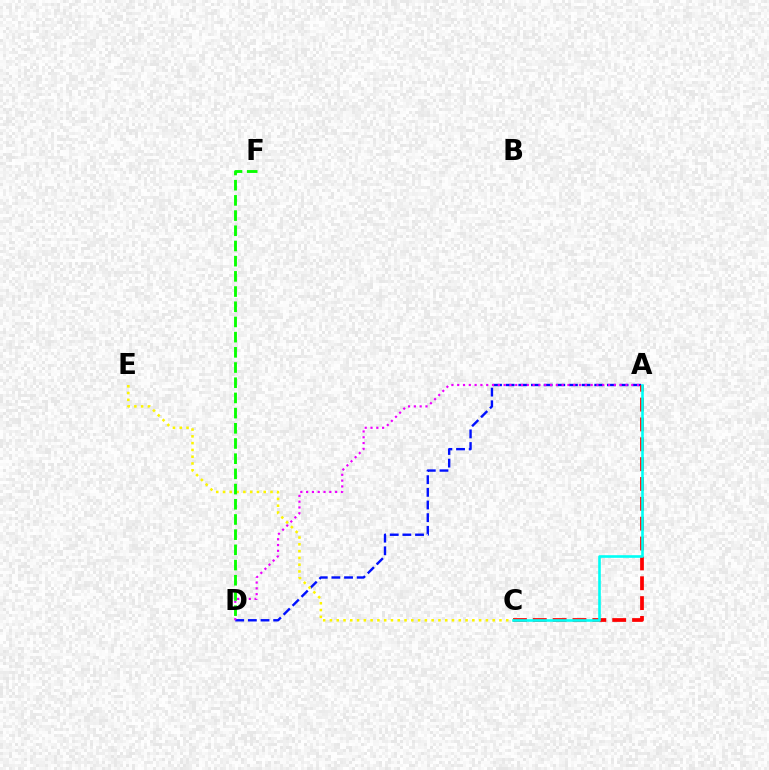{('A', 'D'): [{'color': '#0010ff', 'line_style': 'dashed', 'thickness': 1.72}, {'color': '#ee00ff', 'line_style': 'dotted', 'thickness': 1.58}], ('A', 'C'): [{'color': '#ff0000', 'line_style': 'dashed', 'thickness': 2.7}, {'color': '#00fff6', 'line_style': 'solid', 'thickness': 1.89}], ('C', 'E'): [{'color': '#fcf500', 'line_style': 'dotted', 'thickness': 1.84}], ('D', 'F'): [{'color': '#08ff00', 'line_style': 'dashed', 'thickness': 2.06}]}